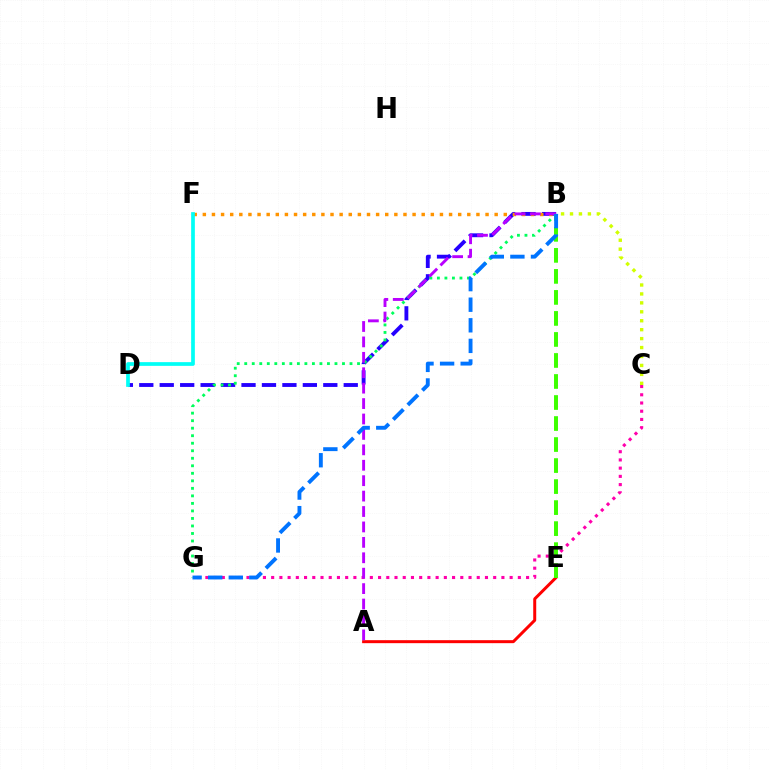{('C', 'G'): [{'color': '#ff00ac', 'line_style': 'dotted', 'thickness': 2.23}], ('B', 'D'): [{'color': '#2500ff', 'line_style': 'dashed', 'thickness': 2.78}], ('A', 'E'): [{'color': '#ff0000', 'line_style': 'solid', 'thickness': 2.15}], ('B', 'G'): [{'color': '#00ff5c', 'line_style': 'dotted', 'thickness': 2.04}, {'color': '#0074ff', 'line_style': 'dashed', 'thickness': 2.8}], ('B', 'F'): [{'color': '#ff9400', 'line_style': 'dotted', 'thickness': 2.48}], ('A', 'B'): [{'color': '#b900ff', 'line_style': 'dashed', 'thickness': 2.09}], ('B', 'E'): [{'color': '#3dff00', 'line_style': 'dashed', 'thickness': 2.86}], ('D', 'F'): [{'color': '#00fff6', 'line_style': 'solid', 'thickness': 2.67}], ('B', 'C'): [{'color': '#d1ff00', 'line_style': 'dotted', 'thickness': 2.43}]}